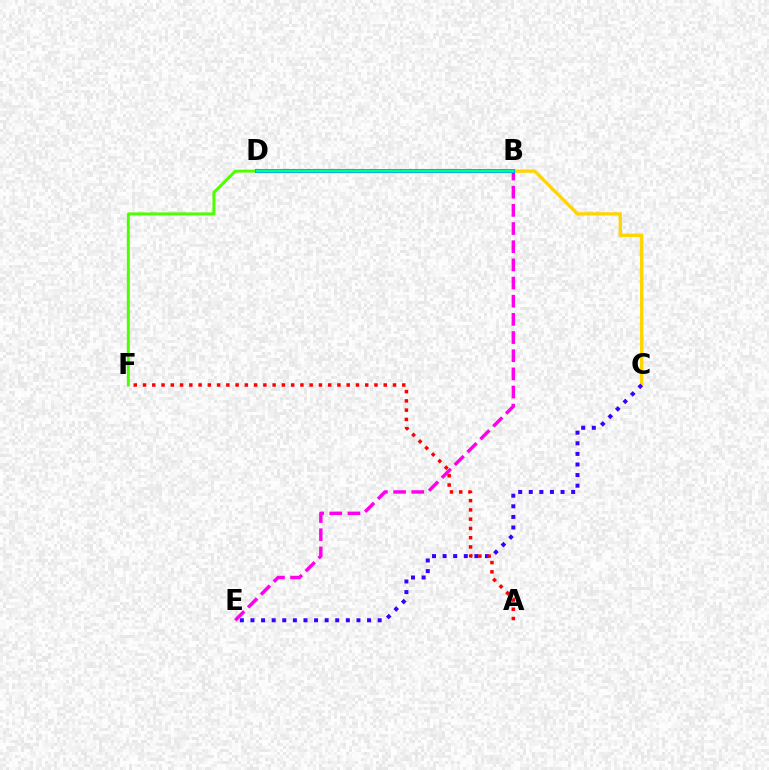{('B', 'C'): [{'color': '#ffd500', 'line_style': 'solid', 'thickness': 2.37}], ('C', 'E'): [{'color': '#3700ff', 'line_style': 'dotted', 'thickness': 2.88}], ('B', 'E'): [{'color': '#ff00ed', 'line_style': 'dashed', 'thickness': 2.47}], ('A', 'F'): [{'color': '#ff0000', 'line_style': 'dotted', 'thickness': 2.52}], ('D', 'F'): [{'color': '#4fff00', 'line_style': 'solid', 'thickness': 2.13}], ('B', 'D'): [{'color': '#009eff', 'line_style': 'solid', 'thickness': 2.92}, {'color': '#00ff86', 'line_style': 'solid', 'thickness': 1.76}]}